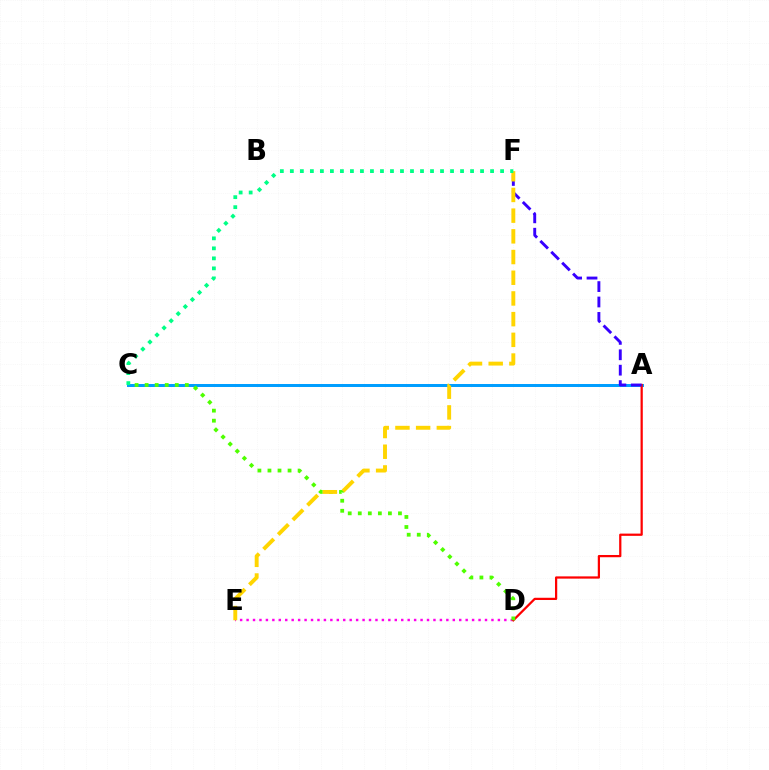{('D', 'E'): [{'color': '#ff00ed', 'line_style': 'dotted', 'thickness': 1.75}], ('A', 'C'): [{'color': '#009eff', 'line_style': 'solid', 'thickness': 2.15}], ('A', 'D'): [{'color': '#ff0000', 'line_style': 'solid', 'thickness': 1.61}], ('C', 'D'): [{'color': '#4fff00', 'line_style': 'dotted', 'thickness': 2.73}], ('A', 'F'): [{'color': '#3700ff', 'line_style': 'dashed', 'thickness': 2.09}], ('E', 'F'): [{'color': '#ffd500', 'line_style': 'dashed', 'thickness': 2.81}], ('C', 'F'): [{'color': '#00ff86', 'line_style': 'dotted', 'thickness': 2.72}]}